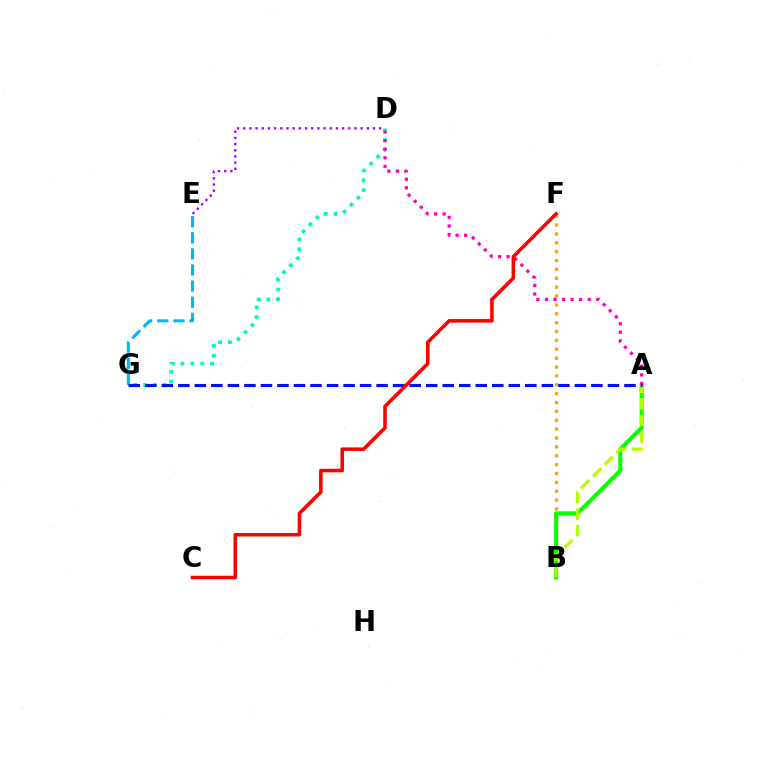{('E', 'G'): [{'color': '#00b5ff', 'line_style': 'dashed', 'thickness': 2.19}], ('D', 'G'): [{'color': '#00ff9d', 'line_style': 'dotted', 'thickness': 2.67}], ('B', 'F'): [{'color': '#ffa500', 'line_style': 'dotted', 'thickness': 2.41}], ('A', 'B'): [{'color': '#08ff00', 'line_style': 'solid', 'thickness': 2.9}, {'color': '#b3ff00', 'line_style': 'dashed', 'thickness': 2.25}], ('A', 'D'): [{'color': '#ff00bd', 'line_style': 'dotted', 'thickness': 2.33}], ('D', 'E'): [{'color': '#9b00ff', 'line_style': 'dotted', 'thickness': 1.68}], ('A', 'G'): [{'color': '#0010ff', 'line_style': 'dashed', 'thickness': 2.24}], ('C', 'F'): [{'color': '#ff0000', 'line_style': 'solid', 'thickness': 2.55}]}